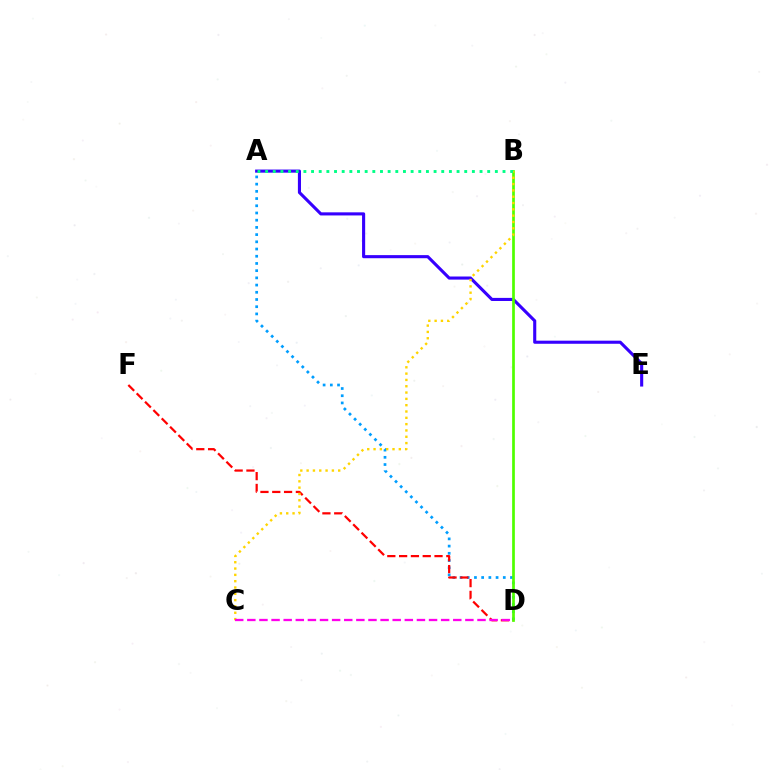{('A', 'D'): [{'color': '#009eff', 'line_style': 'dotted', 'thickness': 1.96}], ('D', 'F'): [{'color': '#ff0000', 'line_style': 'dashed', 'thickness': 1.6}], ('A', 'E'): [{'color': '#3700ff', 'line_style': 'solid', 'thickness': 2.23}], ('B', 'D'): [{'color': '#4fff00', 'line_style': 'solid', 'thickness': 1.95}], ('B', 'C'): [{'color': '#ffd500', 'line_style': 'dotted', 'thickness': 1.72}], ('C', 'D'): [{'color': '#ff00ed', 'line_style': 'dashed', 'thickness': 1.65}], ('A', 'B'): [{'color': '#00ff86', 'line_style': 'dotted', 'thickness': 2.08}]}